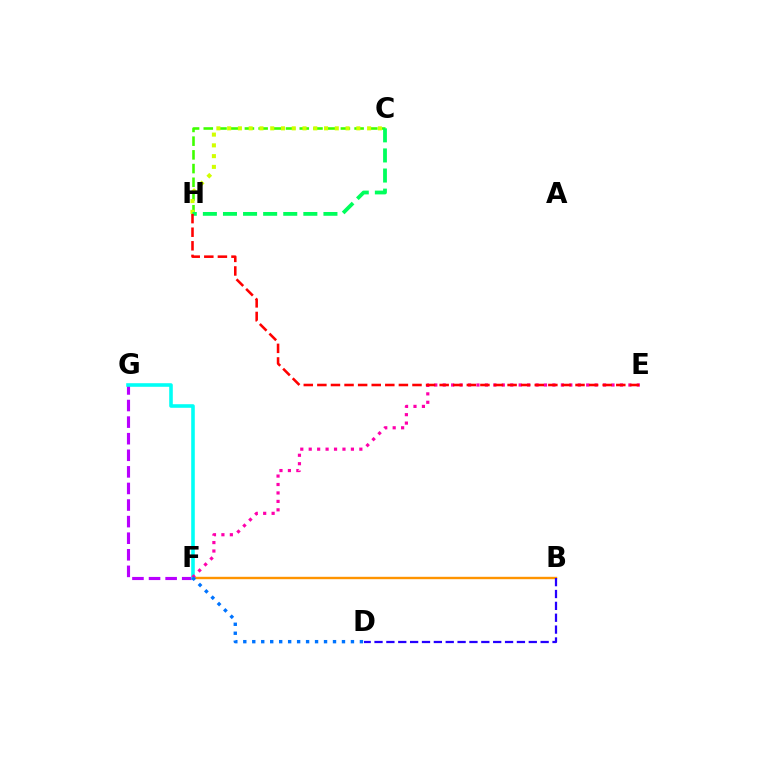{('B', 'F'): [{'color': '#ff9400', 'line_style': 'solid', 'thickness': 1.72}], ('F', 'G'): [{'color': '#b900ff', 'line_style': 'dashed', 'thickness': 2.25}, {'color': '#00fff6', 'line_style': 'solid', 'thickness': 2.58}], ('B', 'D'): [{'color': '#2500ff', 'line_style': 'dashed', 'thickness': 1.61}], ('C', 'H'): [{'color': '#3dff00', 'line_style': 'dashed', 'thickness': 1.86}, {'color': '#d1ff00', 'line_style': 'dotted', 'thickness': 2.92}, {'color': '#00ff5c', 'line_style': 'dashed', 'thickness': 2.73}], ('E', 'F'): [{'color': '#ff00ac', 'line_style': 'dotted', 'thickness': 2.29}], ('D', 'F'): [{'color': '#0074ff', 'line_style': 'dotted', 'thickness': 2.44}], ('E', 'H'): [{'color': '#ff0000', 'line_style': 'dashed', 'thickness': 1.85}]}